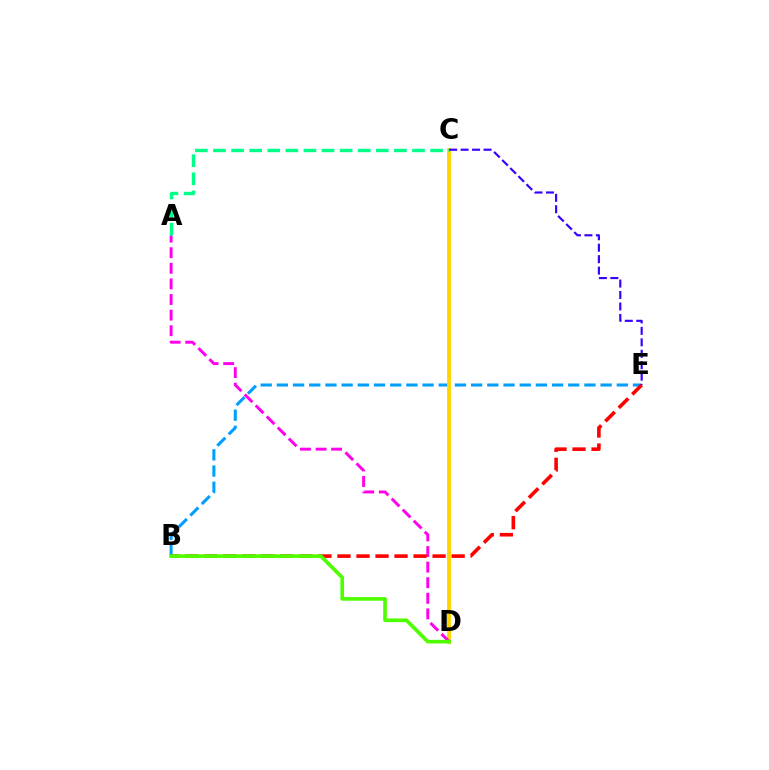{('B', 'E'): [{'color': '#009eff', 'line_style': 'dashed', 'thickness': 2.2}, {'color': '#ff0000', 'line_style': 'dashed', 'thickness': 2.58}], ('C', 'D'): [{'color': '#ffd500', 'line_style': 'solid', 'thickness': 2.78}], ('A', 'D'): [{'color': '#ff00ed', 'line_style': 'dashed', 'thickness': 2.12}], ('B', 'D'): [{'color': '#4fff00', 'line_style': 'solid', 'thickness': 2.63}], ('A', 'C'): [{'color': '#00ff86', 'line_style': 'dashed', 'thickness': 2.46}], ('C', 'E'): [{'color': '#3700ff', 'line_style': 'dashed', 'thickness': 1.56}]}